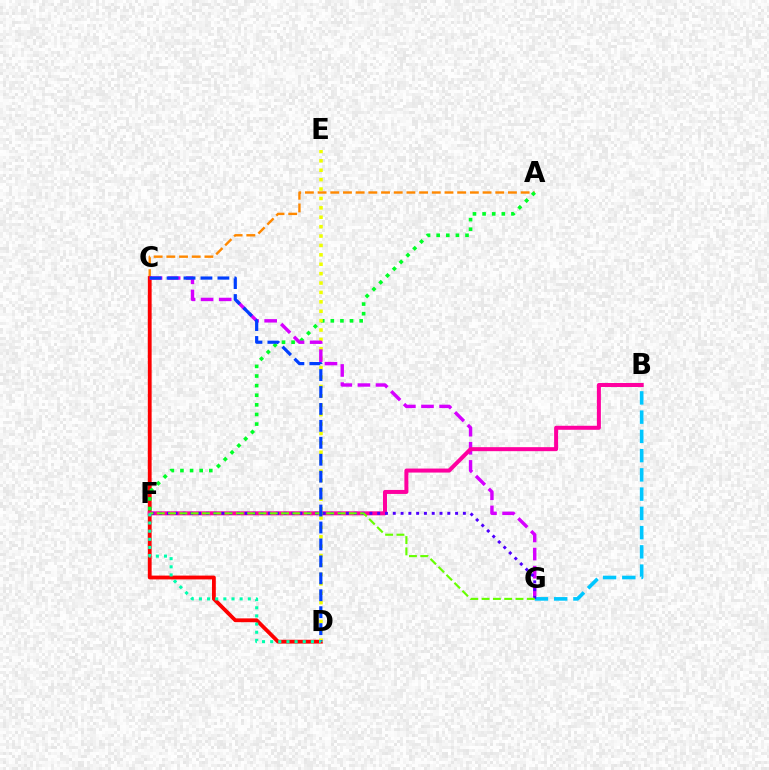{('A', 'C'): [{'color': '#ff8800', 'line_style': 'dashed', 'thickness': 1.72}], ('C', 'D'): [{'color': '#ff0000', 'line_style': 'solid', 'thickness': 2.75}, {'color': '#003fff', 'line_style': 'dashed', 'thickness': 2.3}], ('A', 'F'): [{'color': '#00ff27', 'line_style': 'dotted', 'thickness': 2.61}], ('D', 'E'): [{'color': '#eeff00', 'line_style': 'dotted', 'thickness': 2.55}], ('B', 'G'): [{'color': '#00c7ff', 'line_style': 'dashed', 'thickness': 2.61}], ('C', 'G'): [{'color': '#d600ff', 'line_style': 'dashed', 'thickness': 2.46}], ('B', 'F'): [{'color': '#ff00a0', 'line_style': 'solid', 'thickness': 2.88}], ('F', 'G'): [{'color': '#4f00ff', 'line_style': 'dotted', 'thickness': 2.12}, {'color': '#66ff00', 'line_style': 'dashed', 'thickness': 1.53}], ('D', 'F'): [{'color': '#00ffaf', 'line_style': 'dotted', 'thickness': 2.21}]}